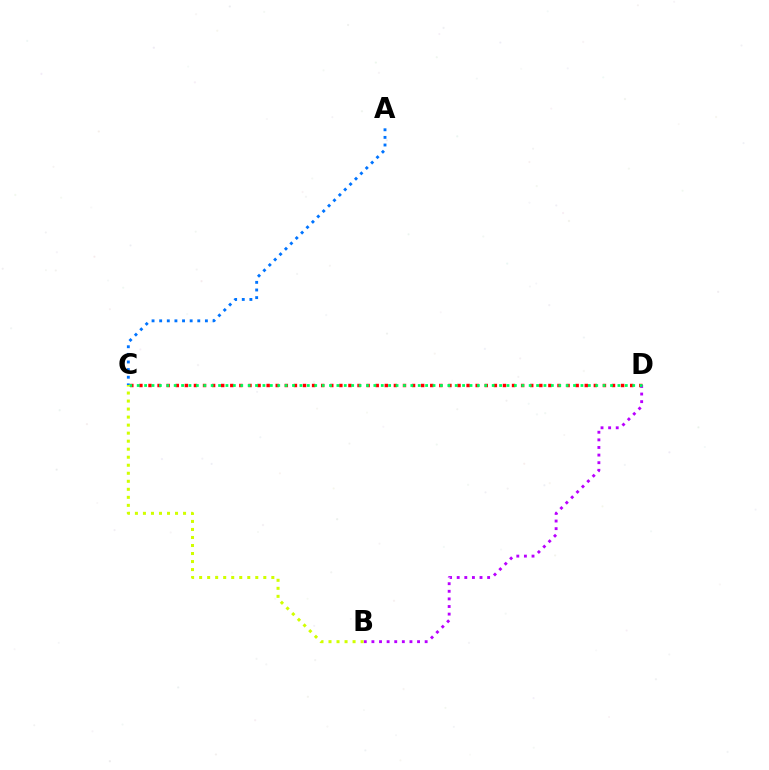{('C', 'D'): [{'color': '#ff0000', 'line_style': 'dotted', 'thickness': 2.47}, {'color': '#00ff5c', 'line_style': 'dotted', 'thickness': 2.01}], ('B', 'D'): [{'color': '#b900ff', 'line_style': 'dotted', 'thickness': 2.07}], ('A', 'C'): [{'color': '#0074ff', 'line_style': 'dotted', 'thickness': 2.07}], ('B', 'C'): [{'color': '#d1ff00', 'line_style': 'dotted', 'thickness': 2.18}]}